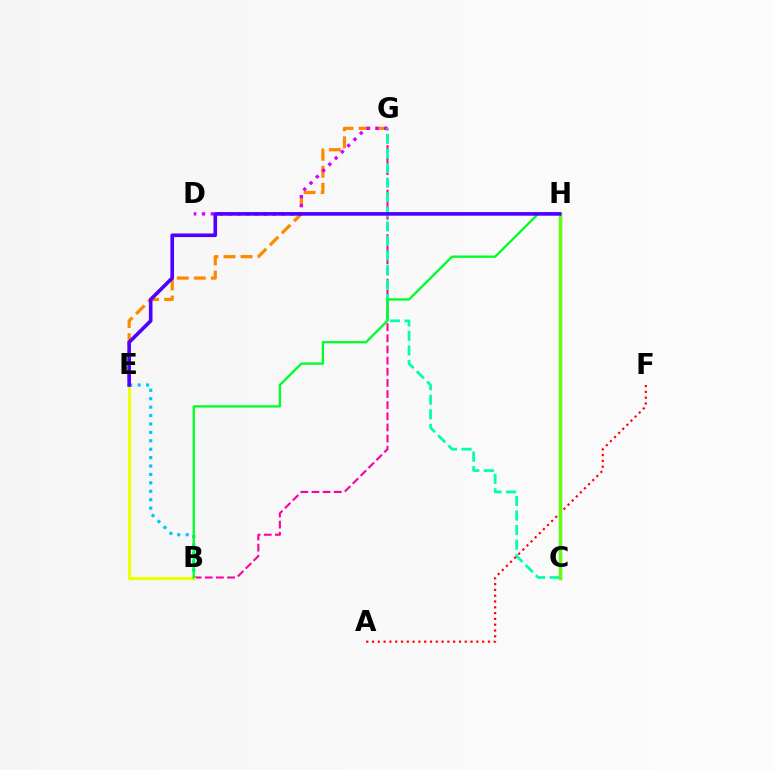{('B', 'G'): [{'color': '#ff00a0', 'line_style': 'dashed', 'thickness': 1.51}], ('E', 'G'): [{'color': '#ff8800', 'line_style': 'dashed', 'thickness': 2.31}], ('B', 'E'): [{'color': '#eeff00', 'line_style': 'solid', 'thickness': 2.19}, {'color': '#00c7ff', 'line_style': 'dotted', 'thickness': 2.29}], ('D', 'G'): [{'color': '#d600ff', 'line_style': 'dotted', 'thickness': 2.41}], ('C', 'G'): [{'color': '#00ffaf', 'line_style': 'dashed', 'thickness': 1.98}], ('A', 'F'): [{'color': '#ff0000', 'line_style': 'dotted', 'thickness': 1.57}], ('C', 'H'): [{'color': '#003fff', 'line_style': 'solid', 'thickness': 2.3}, {'color': '#66ff00', 'line_style': 'solid', 'thickness': 2.36}], ('B', 'H'): [{'color': '#00ff27', 'line_style': 'solid', 'thickness': 1.68}], ('E', 'H'): [{'color': '#4f00ff', 'line_style': 'solid', 'thickness': 2.61}]}